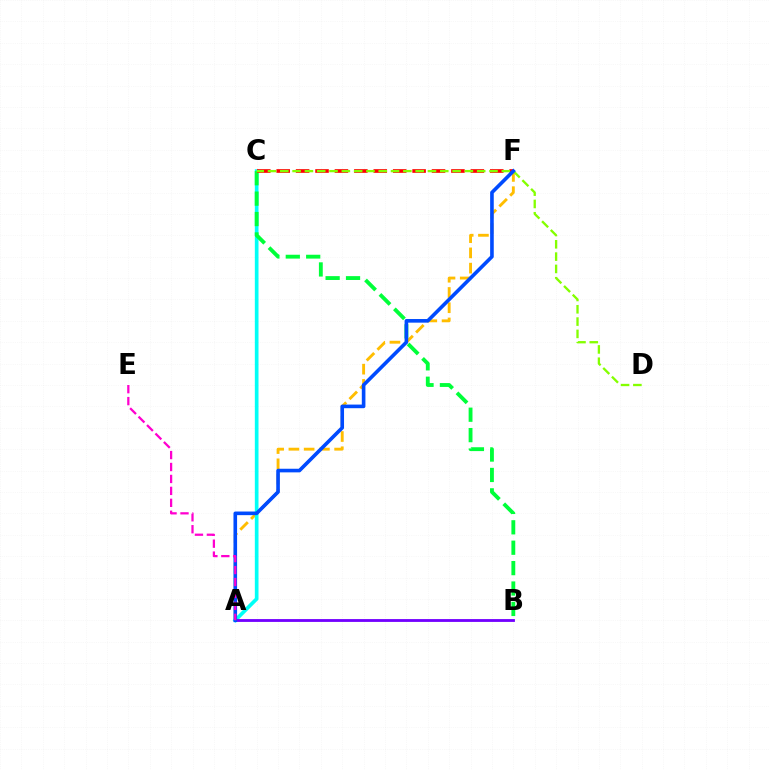{('A', 'F'): [{'color': '#ffbd00', 'line_style': 'dashed', 'thickness': 2.07}, {'color': '#004bff', 'line_style': 'solid', 'thickness': 2.61}], ('A', 'C'): [{'color': '#00fff6', 'line_style': 'solid', 'thickness': 2.65}], ('B', 'C'): [{'color': '#00ff39', 'line_style': 'dashed', 'thickness': 2.77}], ('A', 'B'): [{'color': '#7200ff', 'line_style': 'solid', 'thickness': 2.04}], ('C', 'F'): [{'color': '#ff0000', 'line_style': 'dashed', 'thickness': 2.64}], ('C', 'D'): [{'color': '#84ff00', 'line_style': 'dashed', 'thickness': 1.67}], ('A', 'E'): [{'color': '#ff00cf', 'line_style': 'dashed', 'thickness': 1.62}]}